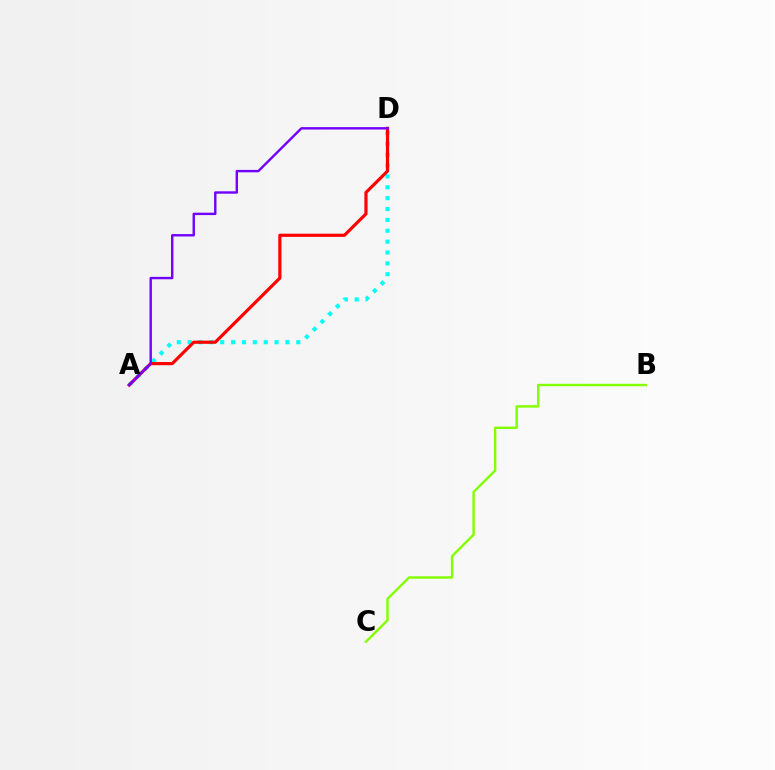{('B', 'C'): [{'color': '#84ff00', 'line_style': 'solid', 'thickness': 1.76}], ('A', 'D'): [{'color': '#00fff6', 'line_style': 'dotted', 'thickness': 2.95}, {'color': '#ff0000', 'line_style': 'solid', 'thickness': 2.29}, {'color': '#7200ff', 'line_style': 'solid', 'thickness': 1.73}]}